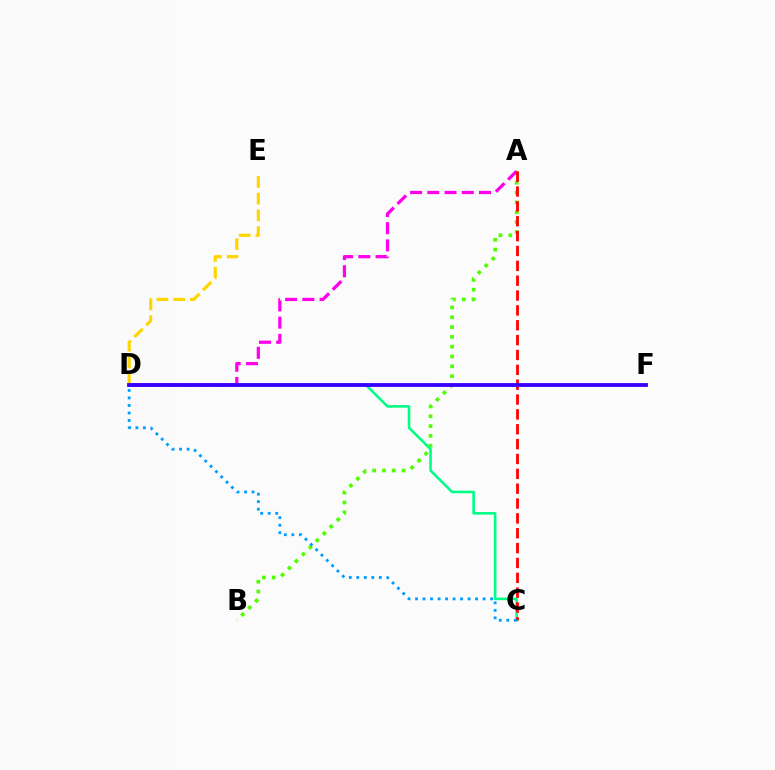{('A', 'B'): [{'color': '#4fff00', 'line_style': 'dotted', 'thickness': 2.67}], ('C', 'D'): [{'color': '#00ff86', 'line_style': 'solid', 'thickness': 1.87}, {'color': '#009eff', 'line_style': 'dotted', 'thickness': 2.04}], ('A', 'D'): [{'color': '#ff00ed', 'line_style': 'dashed', 'thickness': 2.34}], ('A', 'C'): [{'color': '#ff0000', 'line_style': 'dashed', 'thickness': 2.02}], ('D', 'E'): [{'color': '#ffd500', 'line_style': 'dashed', 'thickness': 2.27}], ('D', 'F'): [{'color': '#3700ff', 'line_style': 'solid', 'thickness': 2.76}]}